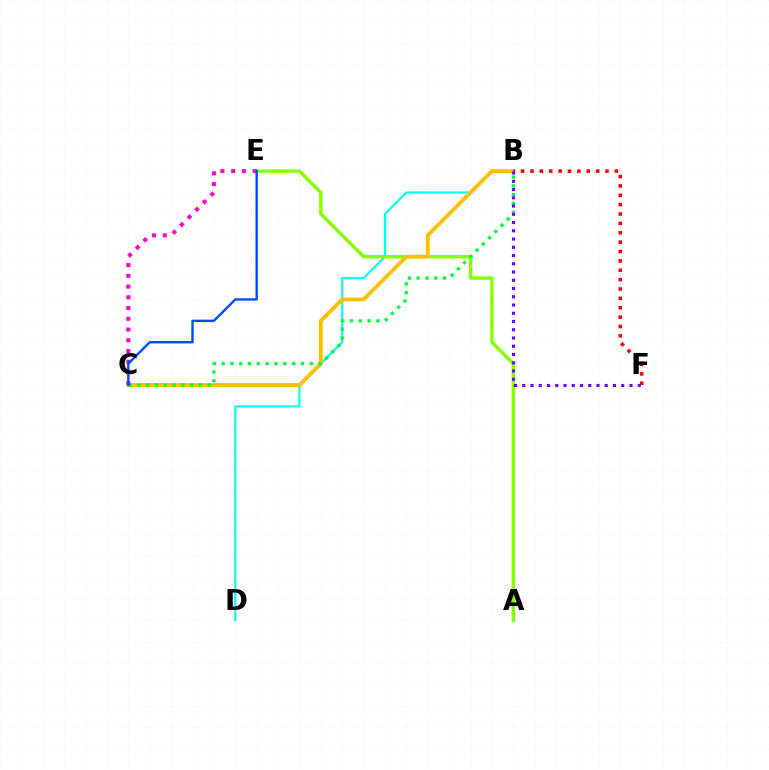{('B', 'D'): [{'color': '#00fff6', 'line_style': 'solid', 'thickness': 1.56}], ('A', 'E'): [{'color': '#84ff00', 'line_style': 'solid', 'thickness': 2.45}], ('B', 'C'): [{'color': '#ffbd00', 'line_style': 'solid', 'thickness': 2.76}, {'color': '#00ff39', 'line_style': 'dotted', 'thickness': 2.39}], ('C', 'E'): [{'color': '#ff00cf', 'line_style': 'dotted', 'thickness': 2.92}, {'color': '#004bff', 'line_style': 'solid', 'thickness': 1.73}], ('B', 'F'): [{'color': '#ff0000', 'line_style': 'dotted', 'thickness': 2.55}, {'color': '#7200ff', 'line_style': 'dotted', 'thickness': 2.24}]}